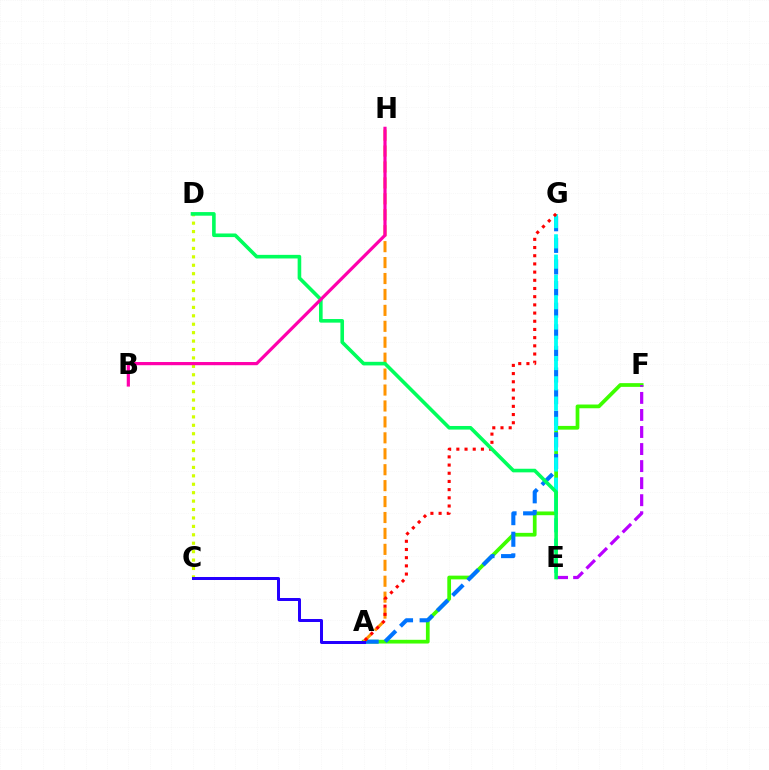{('A', 'F'): [{'color': '#3dff00', 'line_style': 'solid', 'thickness': 2.68}], ('C', 'D'): [{'color': '#d1ff00', 'line_style': 'dotted', 'thickness': 2.29}], ('E', 'F'): [{'color': '#b900ff', 'line_style': 'dashed', 'thickness': 2.32}], ('A', 'G'): [{'color': '#0074ff', 'line_style': 'dashed', 'thickness': 2.94}, {'color': '#ff0000', 'line_style': 'dotted', 'thickness': 2.23}], ('A', 'H'): [{'color': '#ff9400', 'line_style': 'dashed', 'thickness': 2.16}], ('E', 'G'): [{'color': '#00fff6', 'line_style': 'dashed', 'thickness': 2.75}], ('A', 'C'): [{'color': '#2500ff', 'line_style': 'solid', 'thickness': 2.16}], ('D', 'E'): [{'color': '#00ff5c', 'line_style': 'solid', 'thickness': 2.6}], ('B', 'H'): [{'color': '#ff00ac', 'line_style': 'solid', 'thickness': 2.3}]}